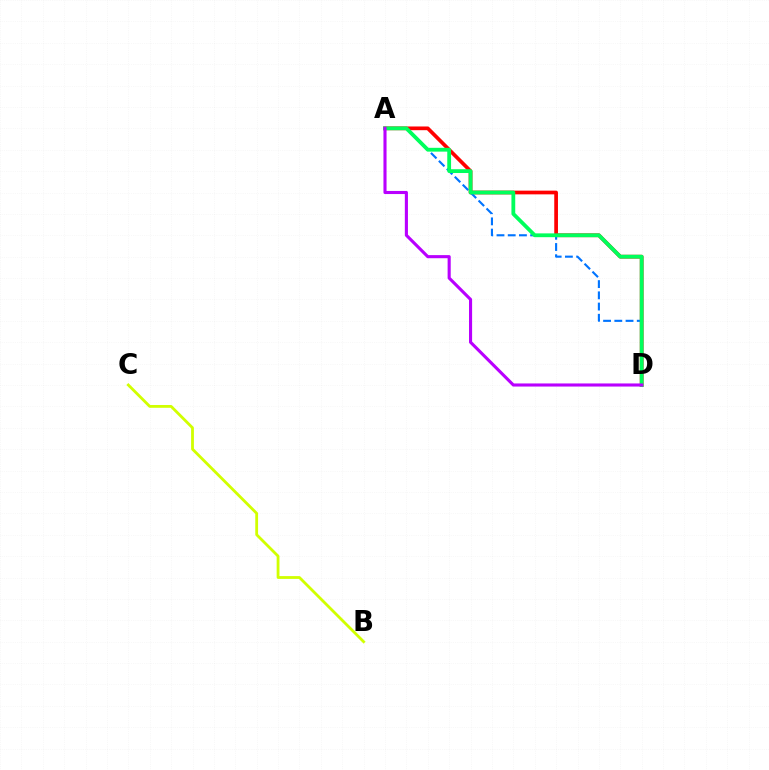{('A', 'D'): [{'color': '#ff0000', 'line_style': 'solid', 'thickness': 2.67}, {'color': '#0074ff', 'line_style': 'dashed', 'thickness': 1.53}, {'color': '#00ff5c', 'line_style': 'solid', 'thickness': 2.74}, {'color': '#b900ff', 'line_style': 'solid', 'thickness': 2.23}], ('B', 'C'): [{'color': '#d1ff00', 'line_style': 'solid', 'thickness': 2.02}]}